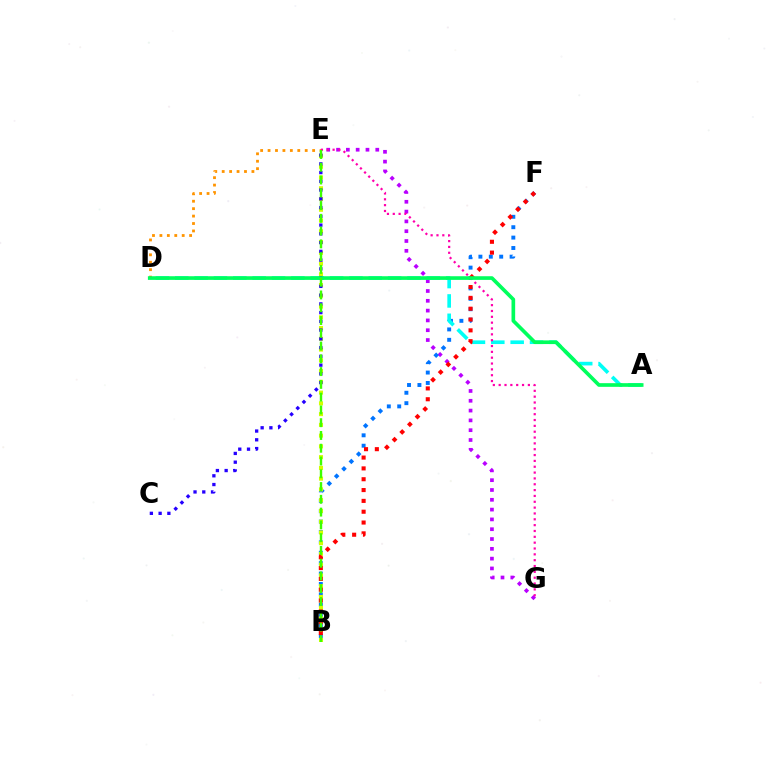{('D', 'E'): [{'color': '#ff9400', 'line_style': 'dotted', 'thickness': 2.02}], ('E', 'G'): [{'color': '#b900ff', 'line_style': 'dotted', 'thickness': 2.66}, {'color': '#ff00ac', 'line_style': 'dotted', 'thickness': 1.59}], ('B', 'F'): [{'color': '#0074ff', 'line_style': 'dotted', 'thickness': 2.83}, {'color': '#ff0000', 'line_style': 'dotted', 'thickness': 2.94}], ('B', 'E'): [{'color': '#d1ff00', 'line_style': 'dotted', 'thickness': 2.92}, {'color': '#3dff00', 'line_style': 'dashed', 'thickness': 1.74}], ('A', 'D'): [{'color': '#00fff6', 'line_style': 'dashed', 'thickness': 2.63}, {'color': '#00ff5c', 'line_style': 'solid', 'thickness': 2.64}], ('C', 'E'): [{'color': '#2500ff', 'line_style': 'dotted', 'thickness': 2.38}]}